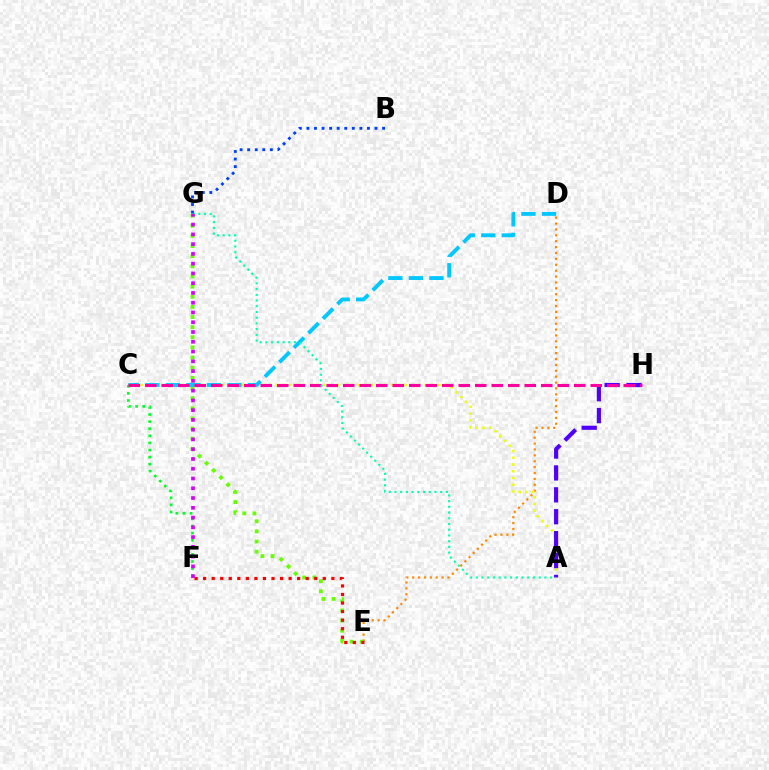{('D', 'E'): [{'color': '#ff8800', 'line_style': 'dotted', 'thickness': 1.6}], ('A', 'C'): [{'color': '#eeff00', 'line_style': 'dotted', 'thickness': 1.84}], ('E', 'G'): [{'color': '#66ff00', 'line_style': 'dotted', 'thickness': 2.75}], ('C', 'D'): [{'color': '#00c7ff', 'line_style': 'dashed', 'thickness': 2.79}], ('E', 'F'): [{'color': '#ff0000', 'line_style': 'dotted', 'thickness': 2.32}], ('C', 'F'): [{'color': '#00ff27', 'line_style': 'dotted', 'thickness': 1.93}], ('A', 'H'): [{'color': '#4f00ff', 'line_style': 'dashed', 'thickness': 2.98}], ('C', 'H'): [{'color': '#ff00a0', 'line_style': 'dashed', 'thickness': 2.24}], ('A', 'G'): [{'color': '#00ffaf', 'line_style': 'dotted', 'thickness': 1.55}], ('F', 'G'): [{'color': '#d600ff', 'line_style': 'dotted', 'thickness': 2.65}], ('B', 'G'): [{'color': '#003fff', 'line_style': 'dotted', 'thickness': 2.06}]}